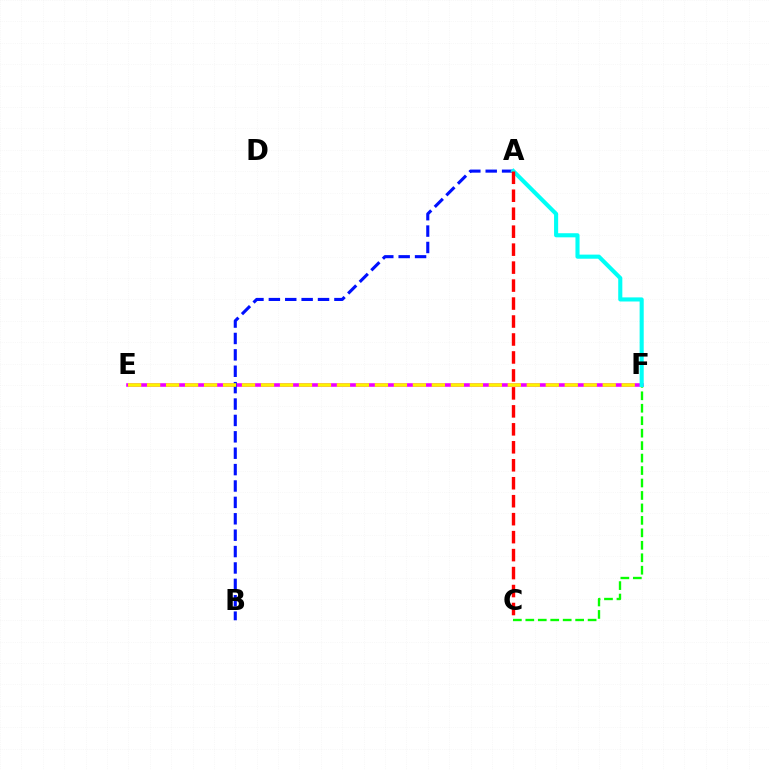{('C', 'F'): [{'color': '#08ff00', 'line_style': 'dashed', 'thickness': 1.69}], ('E', 'F'): [{'color': '#ee00ff', 'line_style': 'solid', 'thickness': 2.58}, {'color': '#fcf500', 'line_style': 'dashed', 'thickness': 2.58}], ('A', 'B'): [{'color': '#0010ff', 'line_style': 'dashed', 'thickness': 2.23}], ('A', 'F'): [{'color': '#00fff6', 'line_style': 'solid', 'thickness': 2.95}], ('A', 'C'): [{'color': '#ff0000', 'line_style': 'dashed', 'thickness': 2.44}]}